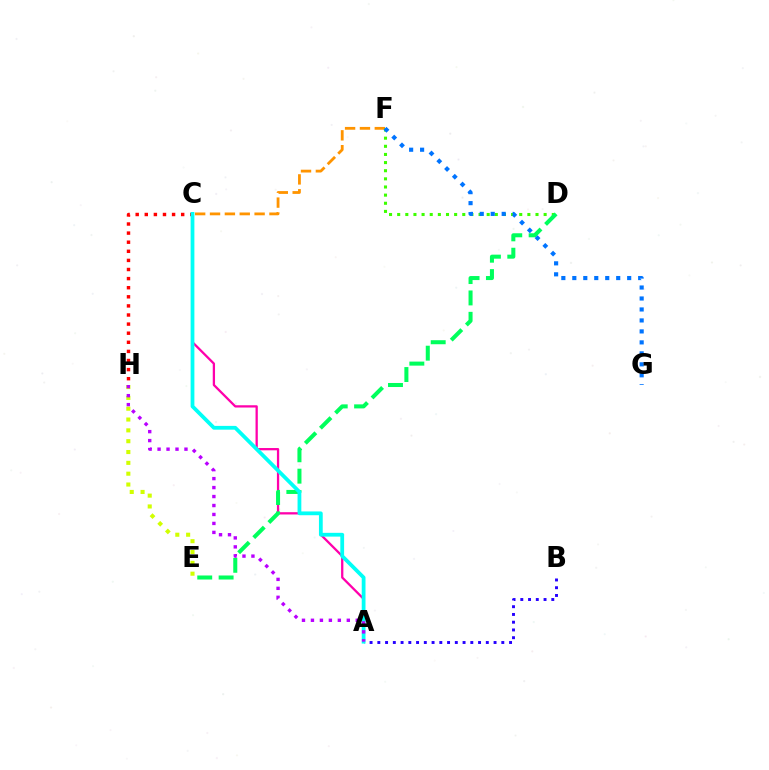{('C', 'H'): [{'color': '#ff0000', 'line_style': 'dotted', 'thickness': 2.47}], ('A', 'C'): [{'color': '#ff00ac', 'line_style': 'solid', 'thickness': 1.64}, {'color': '#00fff6', 'line_style': 'solid', 'thickness': 2.72}], ('C', 'F'): [{'color': '#ff9400', 'line_style': 'dashed', 'thickness': 2.02}], ('E', 'H'): [{'color': '#d1ff00', 'line_style': 'dotted', 'thickness': 2.94}], ('D', 'F'): [{'color': '#3dff00', 'line_style': 'dotted', 'thickness': 2.21}], ('A', 'B'): [{'color': '#2500ff', 'line_style': 'dotted', 'thickness': 2.11}], ('D', 'E'): [{'color': '#00ff5c', 'line_style': 'dashed', 'thickness': 2.9}], ('A', 'H'): [{'color': '#b900ff', 'line_style': 'dotted', 'thickness': 2.44}], ('F', 'G'): [{'color': '#0074ff', 'line_style': 'dotted', 'thickness': 2.98}]}